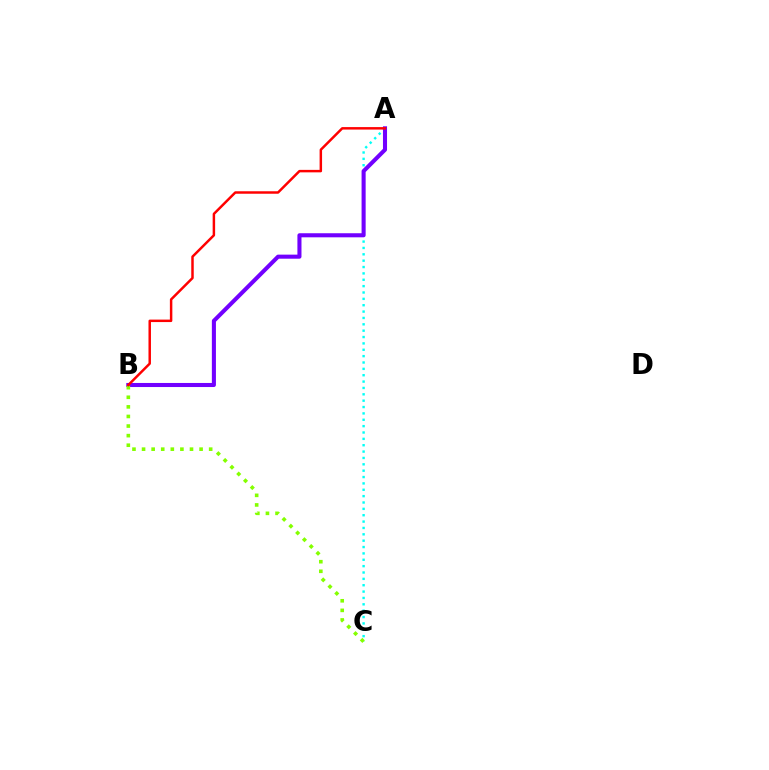{('A', 'C'): [{'color': '#00fff6', 'line_style': 'dotted', 'thickness': 1.73}], ('A', 'B'): [{'color': '#7200ff', 'line_style': 'solid', 'thickness': 2.93}, {'color': '#ff0000', 'line_style': 'solid', 'thickness': 1.78}], ('B', 'C'): [{'color': '#84ff00', 'line_style': 'dotted', 'thickness': 2.6}]}